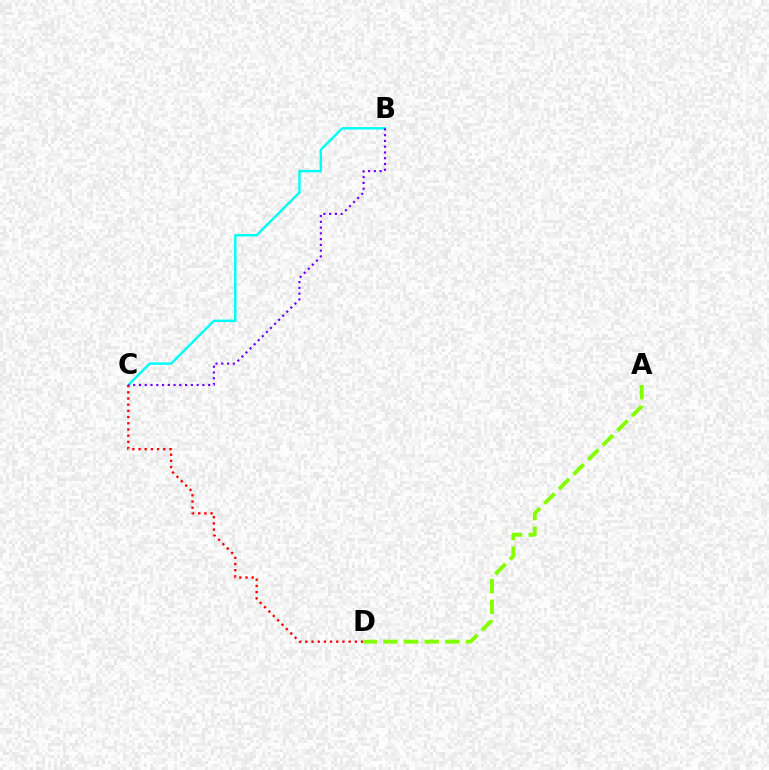{('B', 'C'): [{'color': '#00fff6', 'line_style': 'solid', 'thickness': 1.76}, {'color': '#7200ff', 'line_style': 'dotted', 'thickness': 1.57}], ('C', 'D'): [{'color': '#ff0000', 'line_style': 'dotted', 'thickness': 1.68}], ('A', 'D'): [{'color': '#84ff00', 'line_style': 'dashed', 'thickness': 2.81}]}